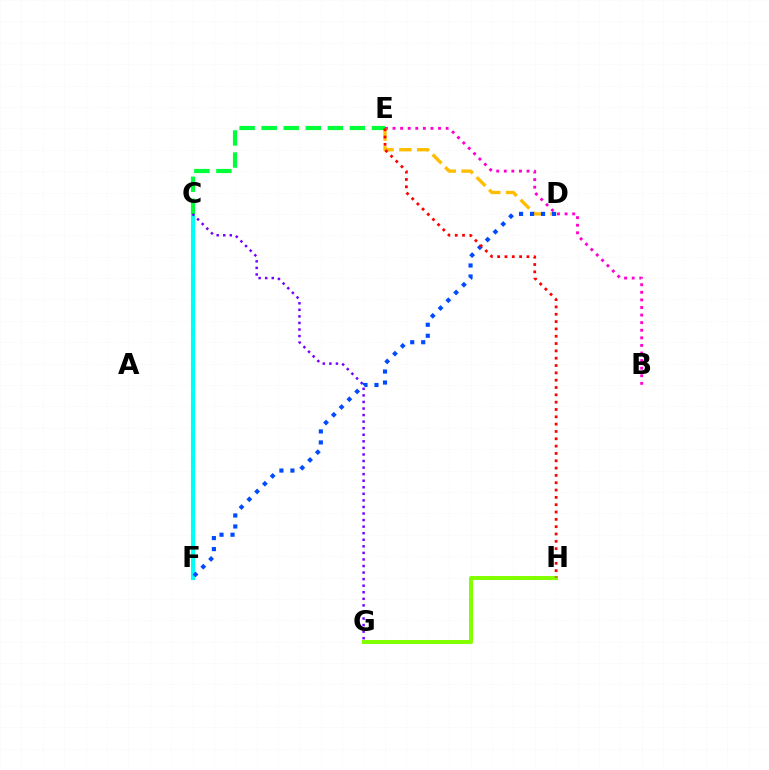{('B', 'E'): [{'color': '#ff00cf', 'line_style': 'dotted', 'thickness': 2.06}], ('C', 'F'): [{'color': '#00fff6', 'line_style': 'solid', 'thickness': 2.96}], ('D', 'E'): [{'color': '#ffbd00', 'line_style': 'dashed', 'thickness': 2.41}], ('G', 'H'): [{'color': '#84ff00', 'line_style': 'solid', 'thickness': 2.9}], ('C', 'E'): [{'color': '#00ff39', 'line_style': 'dashed', 'thickness': 3.0}], ('C', 'G'): [{'color': '#7200ff', 'line_style': 'dotted', 'thickness': 1.78}], ('D', 'F'): [{'color': '#004bff', 'line_style': 'dotted', 'thickness': 2.99}], ('E', 'H'): [{'color': '#ff0000', 'line_style': 'dotted', 'thickness': 1.99}]}